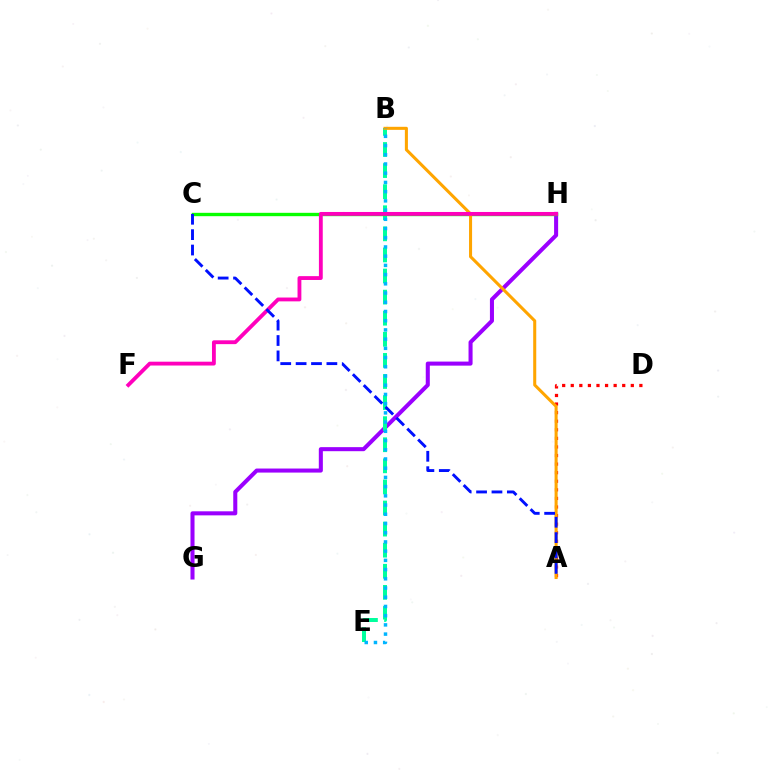{('G', 'H'): [{'color': '#9b00ff', 'line_style': 'solid', 'thickness': 2.91}], ('B', 'E'): [{'color': '#00ff9d', 'line_style': 'dashed', 'thickness': 2.87}, {'color': '#00b5ff', 'line_style': 'dotted', 'thickness': 2.5}], ('C', 'H'): [{'color': '#b3ff00', 'line_style': 'solid', 'thickness': 1.94}, {'color': '#08ff00', 'line_style': 'solid', 'thickness': 2.42}], ('A', 'D'): [{'color': '#ff0000', 'line_style': 'dotted', 'thickness': 2.33}], ('A', 'B'): [{'color': '#ffa500', 'line_style': 'solid', 'thickness': 2.2}], ('F', 'H'): [{'color': '#ff00bd', 'line_style': 'solid', 'thickness': 2.76}], ('A', 'C'): [{'color': '#0010ff', 'line_style': 'dashed', 'thickness': 2.09}]}